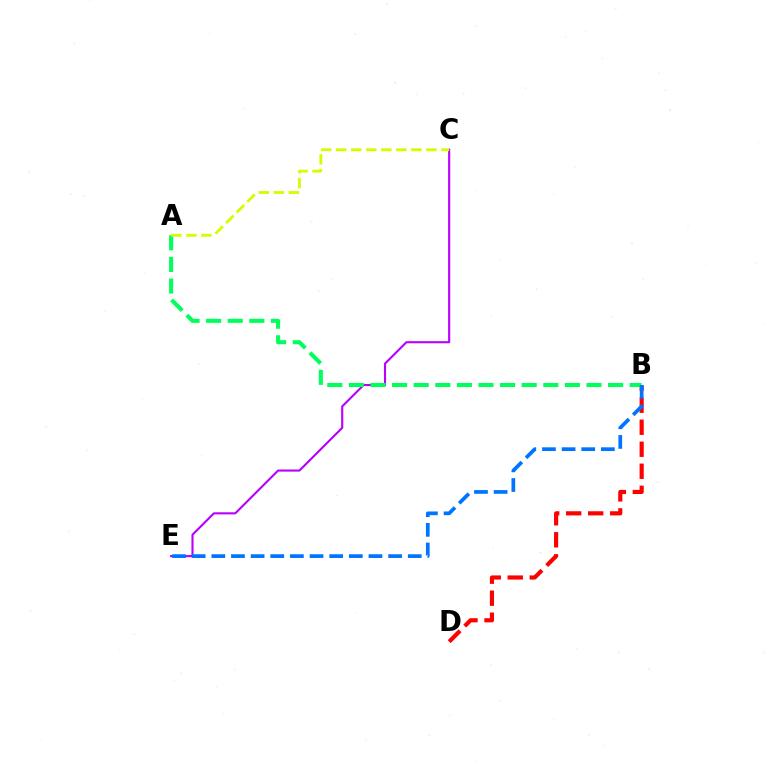{('C', 'E'): [{'color': '#b900ff', 'line_style': 'solid', 'thickness': 1.53}], ('B', 'D'): [{'color': '#ff0000', 'line_style': 'dashed', 'thickness': 2.99}], ('A', 'B'): [{'color': '#00ff5c', 'line_style': 'dashed', 'thickness': 2.93}], ('A', 'C'): [{'color': '#d1ff00', 'line_style': 'dashed', 'thickness': 2.04}], ('B', 'E'): [{'color': '#0074ff', 'line_style': 'dashed', 'thickness': 2.67}]}